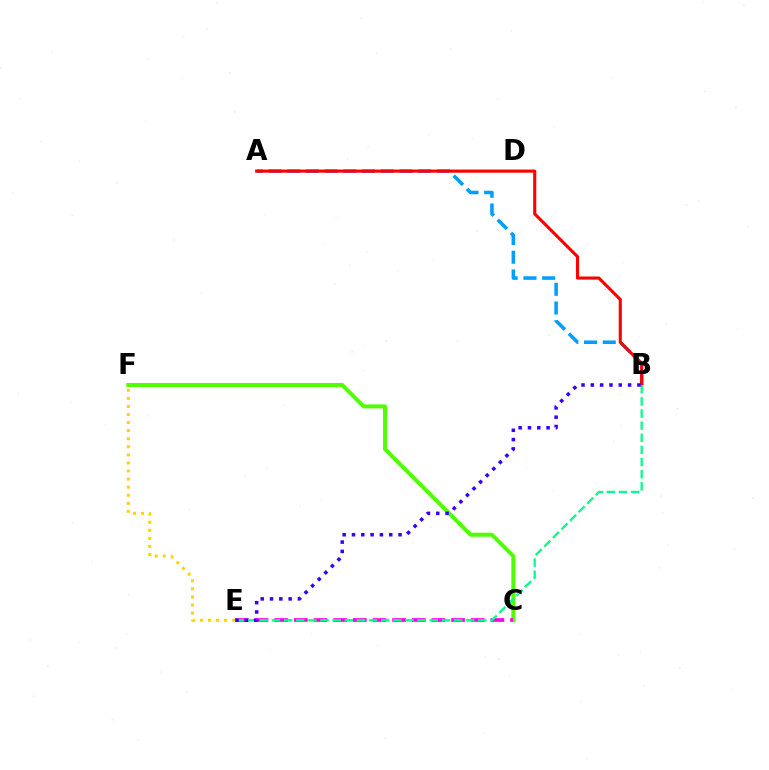{('E', 'F'): [{'color': '#ffd500', 'line_style': 'dotted', 'thickness': 2.19}], ('A', 'B'): [{'color': '#009eff', 'line_style': 'dashed', 'thickness': 2.54}, {'color': '#ff0000', 'line_style': 'solid', 'thickness': 2.24}], ('C', 'F'): [{'color': '#4fff00', 'line_style': 'solid', 'thickness': 2.87}], ('C', 'E'): [{'color': '#ff00ed', 'line_style': 'dashed', 'thickness': 2.67}], ('B', 'E'): [{'color': '#00ff86', 'line_style': 'dashed', 'thickness': 1.65}, {'color': '#3700ff', 'line_style': 'dotted', 'thickness': 2.53}]}